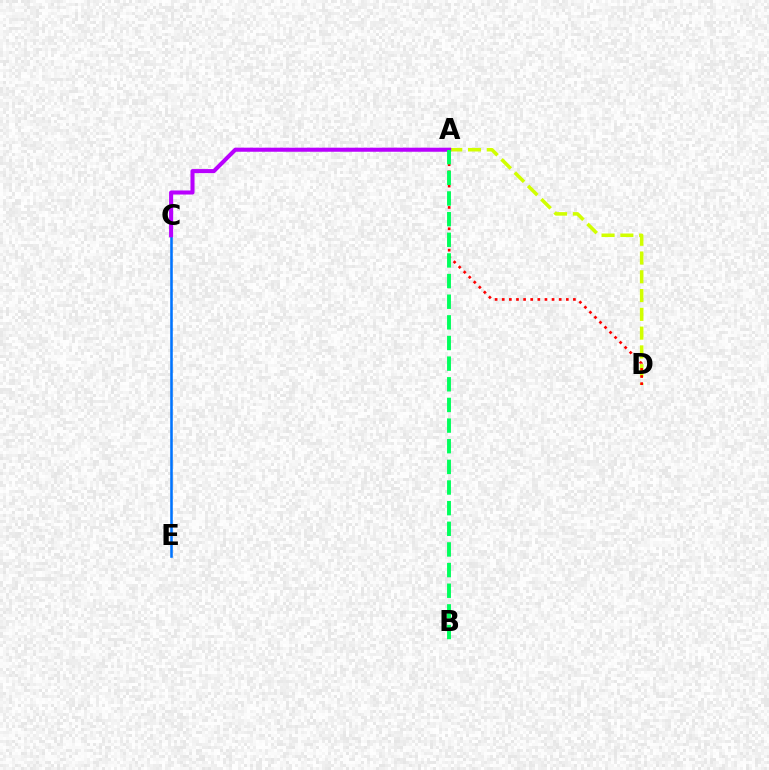{('A', 'D'): [{'color': '#d1ff00', 'line_style': 'dashed', 'thickness': 2.55}, {'color': '#ff0000', 'line_style': 'dotted', 'thickness': 1.93}], ('C', 'E'): [{'color': '#0074ff', 'line_style': 'solid', 'thickness': 1.85}], ('A', 'C'): [{'color': '#b900ff', 'line_style': 'solid', 'thickness': 2.92}], ('A', 'B'): [{'color': '#00ff5c', 'line_style': 'dashed', 'thickness': 2.8}]}